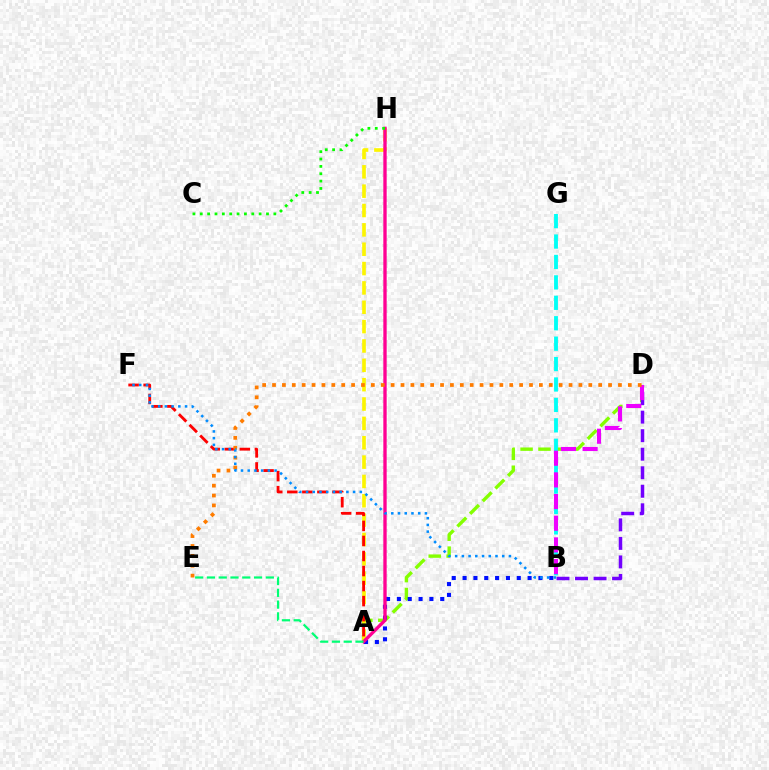{('A', 'D'): [{'color': '#84ff00', 'line_style': 'dashed', 'thickness': 2.43}], ('B', 'G'): [{'color': '#00fff6', 'line_style': 'dashed', 'thickness': 2.77}], ('B', 'D'): [{'color': '#7200ff', 'line_style': 'dashed', 'thickness': 2.52}, {'color': '#ee00ff', 'line_style': 'dashed', 'thickness': 2.94}], ('A', 'H'): [{'color': '#fcf500', 'line_style': 'dashed', 'thickness': 2.63}, {'color': '#ff0094', 'line_style': 'solid', 'thickness': 2.41}], ('A', 'B'): [{'color': '#0010ff', 'line_style': 'dotted', 'thickness': 2.94}], ('A', 'F'): [{'color': '#ff0000', 'line_style': 'dashed', 'thickness': 2.04}], ('D', 'E'): [{'color': '#ff7c00', 'line_style': 'dotted', 'thickness': 2.69}], ('B', 'F'): [{'color': '#008cff', 'line_style': 'dotted', 'thickness': 1.83}], ('A', 'E'): [{'color': '#00ff74', 'line_style': 'dashed', 'thickness': 1.6}], ('C', 'H'): [{'color': '#08ff00', 'line_style': 'dotted', 'thickness': 2.0}]}